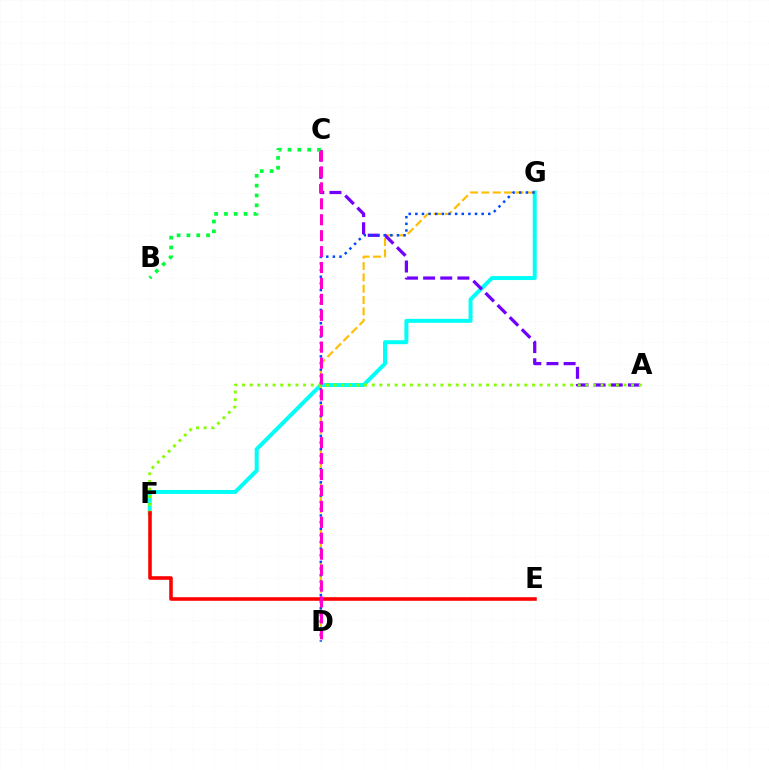{('F', 'G'): [{'color': '#00fff6', 'line_style': 'solid', 'thickness': 2.86}], ('D', 'G'): [{'color': '#ffbd00', 'line_style': 'dashed', 'thickness': 1.54}, {'color': '#004bff', 'line_style': 'dotted', 'thickness': 1.8}], ('A', 'C'): [{'color': '#7200ff', 'line_style': 'dashed', 'thickness': 2.33}], ('B', 'C'): [{'color': '#00ff39', 'line_style': 'dotted', 'thickness': 2.67}], ('A', 'F'): [{'color': '#84ff00', 'line_style': 'dotted', 'thickness': 2.07}], ('E', 'F'): [{'color': '#ff0000', 'line_style': 'solid', 'thickness': 2.57}], ('C', 'D'): [{'color': '#ff00cf', 'line_style': 'dashed', 'thickness': 2.16}]}